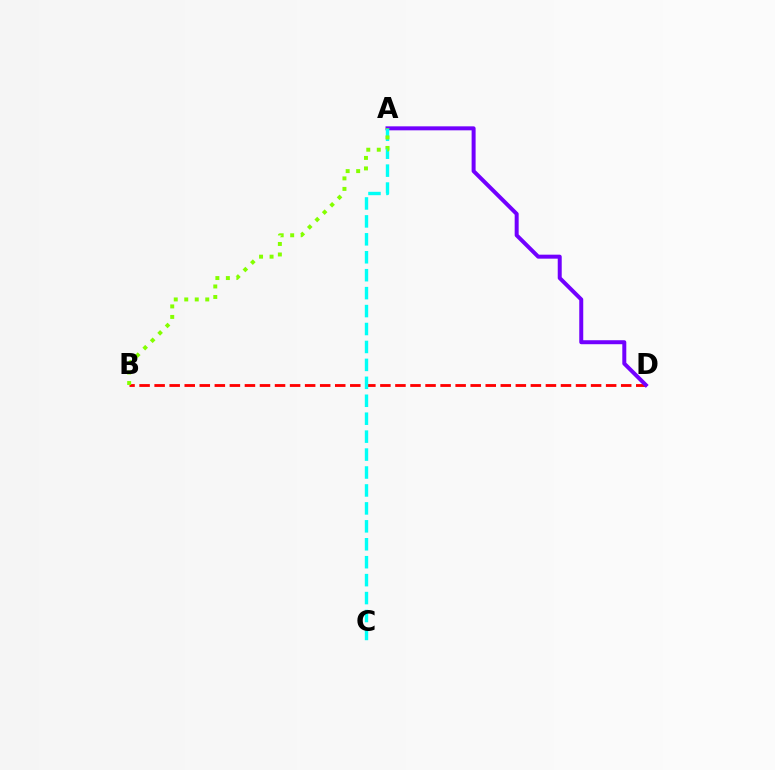{('B', 'D'): [{'color': '#ff0000', 'line_style': 'dashed', 'thickness': 2.04}], ('A', 'D'): [{'color': '#7200ff', 'line_style': 'solid', 'thickness': 2.87}], ('A', 'C'): [{'color': '#00fff6', 'line_style': 'dashed', 'thickness': 2.44}], ('A', 'B'): [{'color': '#84ff00', 'line_style': 'dotted', 'thickness': 2.85}]}